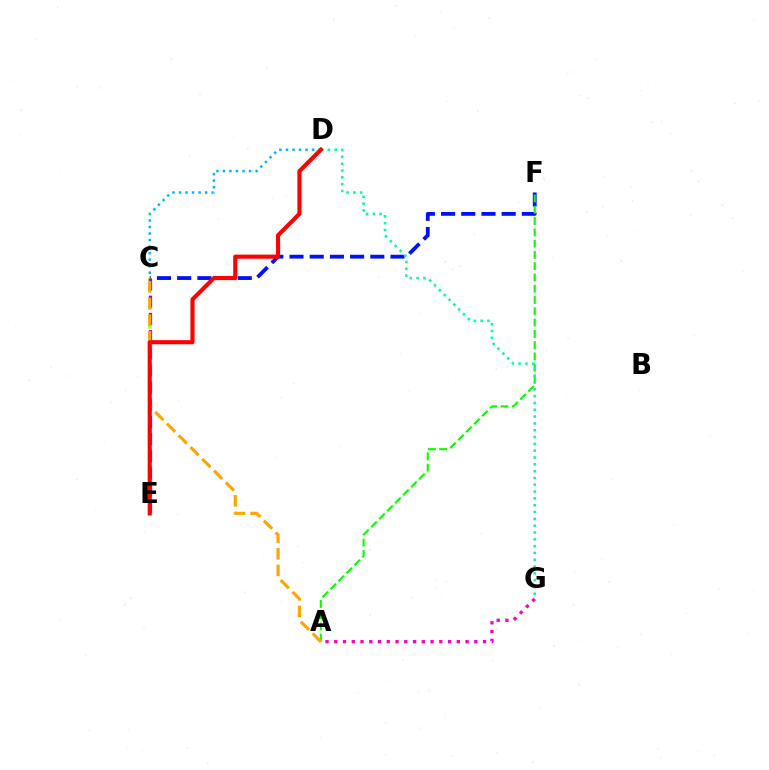{('C', 'D'): [{'color': '#00b5ff', 'line_style': 'dotted', 'thickness': 1.77}], ('C', 'F'): [{'color': '#0010ff', 'line_style': 'dashed', 'thickness': 2.74}], ('A', 'F'): [{'color': '#08ff00', 'line_style': 'dashed', 'thickness': 1.53}], ('D', 'G'): [{'color': '#00ff9d', 'line_style': 'dotted', 'thickness': 1.85}], ('C', 'E'): [{'color': '#b3ff00', 'line_style': 'dotted', 'thickness': 2.56}, {'color': '#9b00ff', 'line_style': 'dashed', 'thickness': 2.33}], ('A', 'G'): [{'color': '#ff00bd', 'line_style': 'dotted', 'thickness': 2.38}], ('A', 'C'): [{'color': '#ffa500', 'line_style': 'dashed', 'thickness': 2.26}], ('D', 'E'): [{'color': '#ff0000', 'line_style': 'solid', 'thickness': 2.97}]}